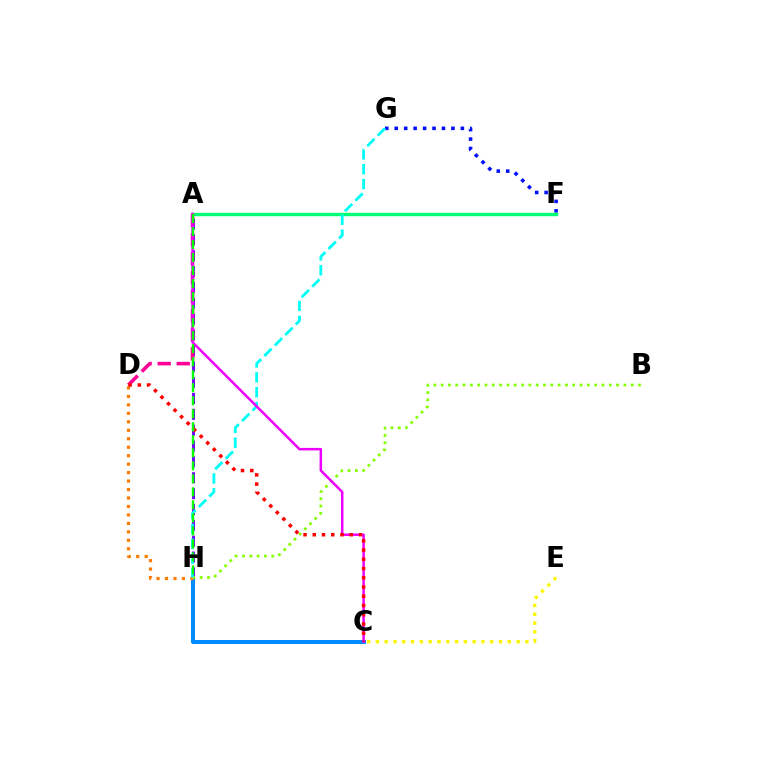{('C', 'H'): [{'color': '#008cff', 'line_style': 'solid', 'thickness': 2.88}], ('F', 'G'): [{'color': '#0010ff', 'line_style': 'dotted', 'thickness': 2.57}], ('A', 'H'): [{'color': '#7200ff', 'line_style': 'dashed', 'thickness': 2.16}, {'color': '#08ff00', 'line_style': 'dashed', 'thickness': 1.77}], ('A', 'F'): [{'color': '#00ff74', 'line_style': 'solid', 'thickness': 2.45}], ('D', 'H'): [{'color': '#ff7c00', 'line_style': 'dotted', 'thickness': 2.3}], ('A', 'D'): [{'color': '#ff0094', 'line_style': 'dashed', 'thickness': 2.59}], ('B', 'H'): [{'color': '#84ff00', 'line_style': 'dotted', 'thickness': 1.99}], ('G', 'H'): [{'color': '#00fff6', 'line_style': 'dashed', 'thickness': 2.02}], ('C', 'E'): [{'color': '#fcf500', 'line_style': 'dotted', 'thickness': 2.39}], ('A', 'C'): [{'color': '#ee00ff', 'line_style': 'solid', 'thickness': 1.8}], ('C', 'D'): [{'color': '#ff0000', 'line_style': 'dotted', 'thickness': 2.51}]}